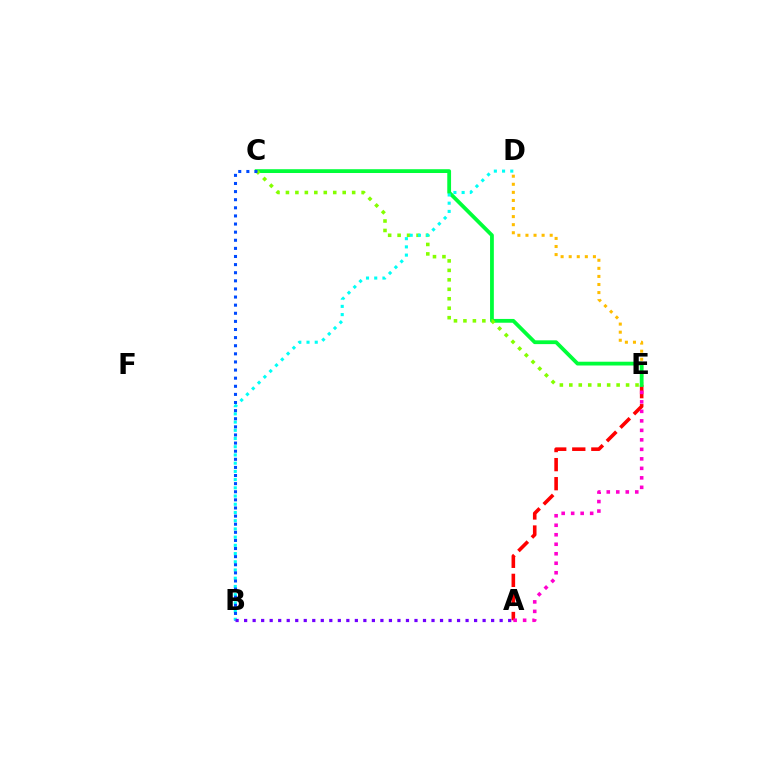{('A', 'E'): [{'color': '#ff0000', 'line_style': 'dashed', 'thickness': 2.59}, {'color': '#ff00cf', 'line_style': 'dotted', 'thickness': 2.58}], ('D', 'E'): [{'color': '#ffbd00', 'line_style': 'dotted', 'thickness': 2.19}], ('C', 'E'): [{'color': '#00ff39', 'line_style': 'solid', 'thickness': 2.73}, {'color': '#84ff00', 'line_style': 'dotted', 'thickness': 2.57}], ('B', 'D'): [{'color': '#00fff6', 'line_style': 'dotted', 'thickness': 2.23}], ('A', 'B'): [{'color': '#7200ff', 'line_style': 'dotted', 'thickness': 2.31}], ('B', 'C'): [{'color': '#004bff', 'line_style': 'dotted', 'thickness': 2.2}]}